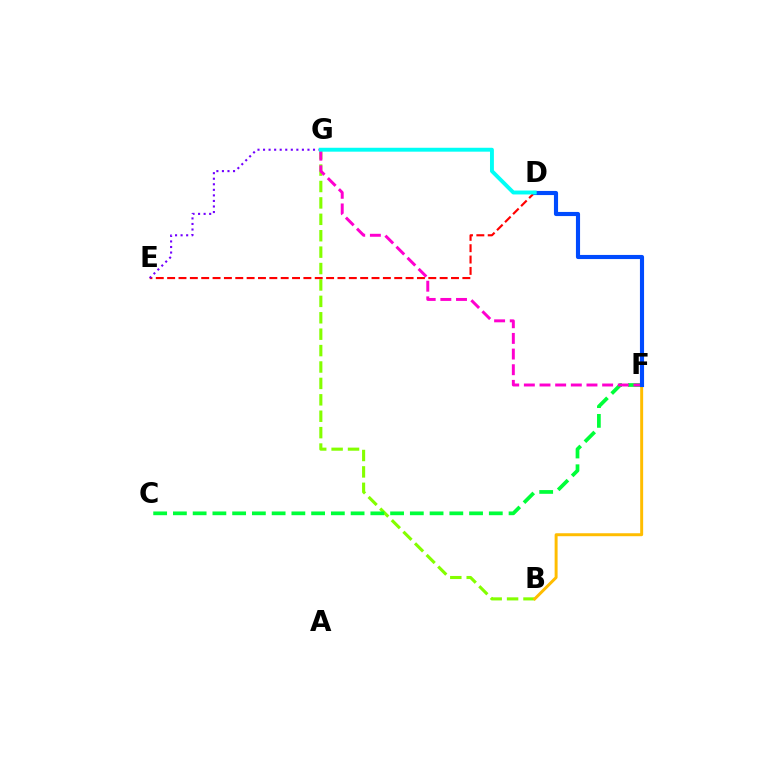{('B', 'G'): [{'color': '#84ff00', 'line_style': 'dashed', 'thickness': 2.23}], ('D', 'E'): [{'color': '#ff0000', 'line_style': 'dashed', 'thickness': 1.54}], ('C', 'F'): [{'color': '#00ff39', 'line_style': 'dashed', 'thickness': 2.68}], ('B', 'F'): [{'color': '#ffbd00', 'line_style': 'solid', 'thickness': 2.13}], ('F', 'G'): [{'color': '#ff00cf', 'line_style': 'dashed', 'thickness': 2.13}], ('E', 'G'): [{'color': '#7200ff', 'line_style': 'dotted', 'thickness': 1.51}], ('D', 'F'): [{'color': '#004bff', 'line_style': 'solid', 'thickness': 2.97}], ('D', 'G'): [{'color': '#00fff6', 'line_style': 'solid', 'thickness': 2.81}]}